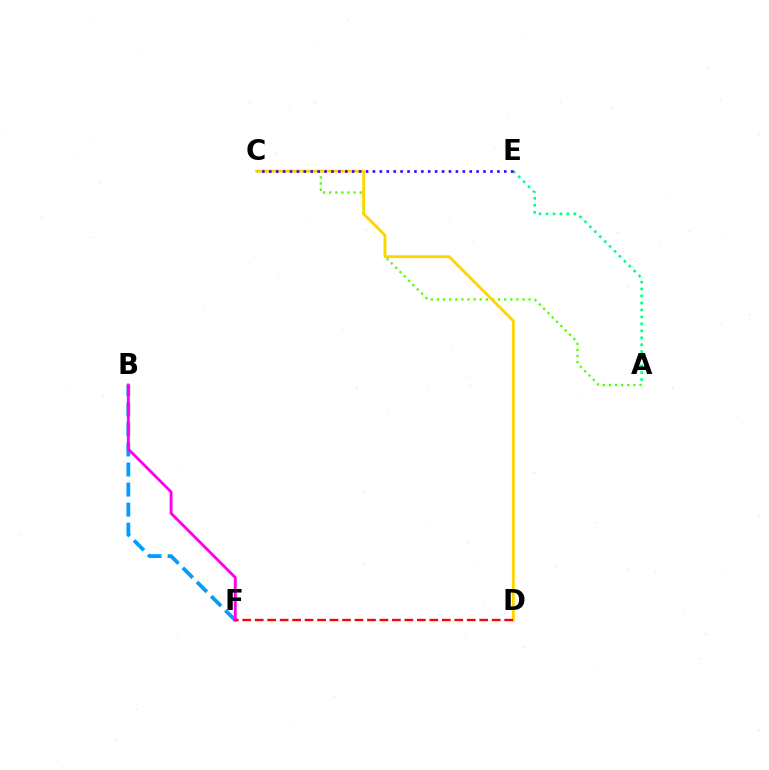{('A', 'C'): [{'color': '#4fff00', 'line_style': 'dotted', 'thickness': 1.66}], ('C', 'D'): [{'color': '#ffd500', 'line_style': 'solid', 'thickness': 2.03}], ('B', 'F'): [{'color': '#009eff', 'line_style': 'dashed', 'thickness': 2.73}, {'color': '#ff00ed', 'line_style': 'solid', 'thickness': 2.06}], ('A', 'E'): [{'color': '#00ff86', 'line_style': 'dotted', 'thickness': 1.89}], ('C', 'E'): [{'color': '#3700ff', 'line_style': 'dotted', 'thickness': 1.88}], ('D', 'F'): [{'color': '#ff0000', 'line_style': 'dashed', 'thickness': 1.69}]}